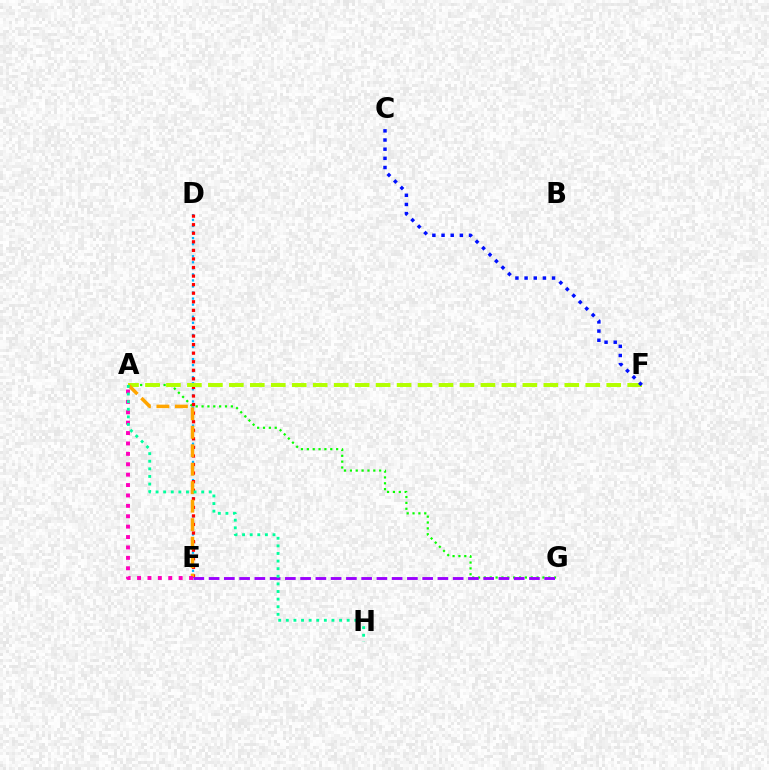{('D', 'E'): [{'color': '#00b5ff', 'line_style': 'dotted', 'thickness': 1.64}, {'color': '#ff0000', 'line_style': 'dotted', 'thickness': 2.33}], ('A', 'G'): [{'color': '#08ff00', 'line_style': 'dotted', 'thickness': 1.59}], ('A', 'F'): [{'color': '#b3ff00', 'line_style': 'dashed', 'thickness': 2.85}], ('A', 'E'): [{'color': '#ffa500', 'line_style': 'dashed', 'thickness': 2.51}, {'color': '#ff00bd', 'line_style': 'dotted', 'thickness': 2.83}], ('C', 'F'): [{'color': '#0010ff', 'line_style': 'dotted', 'thickness': 2.49}], ('E', 'G'): [{'color': '#9b00ff', 'line_style': 'dashed', 'thickness': 2.07}], ('A', 'H'): [{'color': '#00ff9d', 'line_style': 'dotted', 'thickness': 2.07}]}